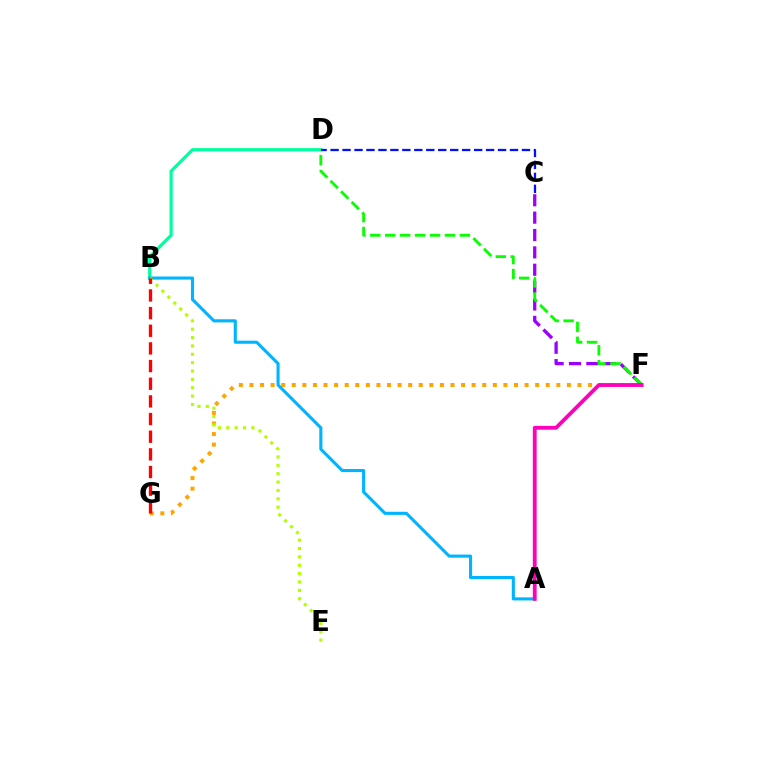{('C', 'F'): [{'color': '#9b00ff', 'line_style': 'dashed', 'thickness': 2.36}], ('F', 'G'): [{'color': '#ffa500', 'line_style': 'dotted', 'thickness': 2.88}], ('B', 'D'): [{'color': '#00ff9d', 'line_style': 'solid', 'thickness': 2.33}], ('D', 'F'): [{'color': '#08ff00', 'line_style': 'dashed', 'thickness': 2.03}], ('A', 'B'): [{'color': '#00b5ff', 'line_style': 'solid', 'thickness': 2.23}], ('A', 'F'): [{'color': '#ff00bd', 'line_style': 'solid', 'thickness': 2.74}], ('B', 'E'): [{'color': '#b3ff00', 'line_style': 'dotted', 'thickness': 2.27}], ('B', 'G'): [{'color': '#ff0000', 'line_style': 'dashed', 'thickness': 2.4}], ('C', 'D'): [{'color': '#0010ff', 'line_style': 'dashed', 'thickness': 1.63}]}